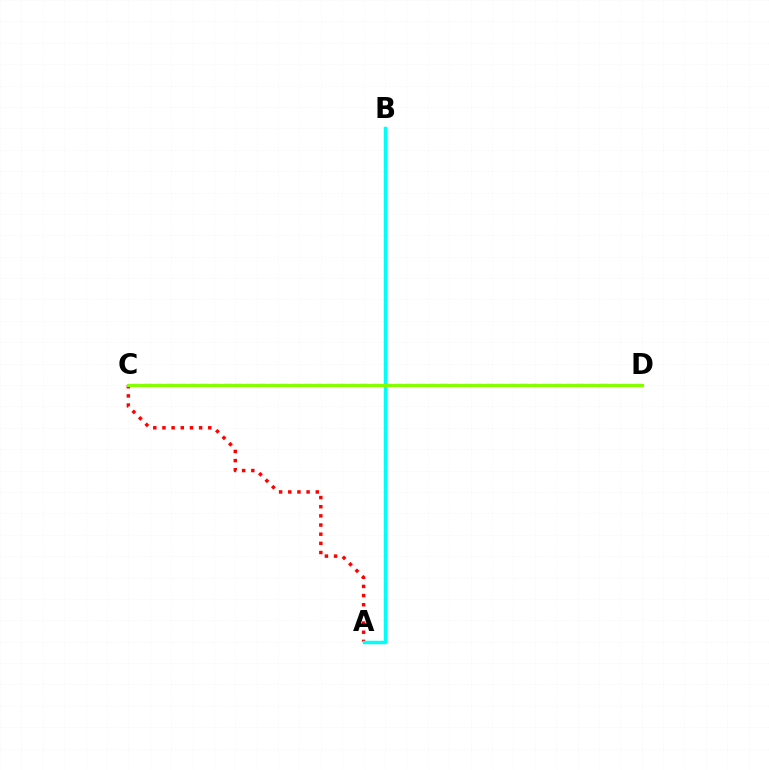{('A', 'C'): [{'color': '#ff0000', 'line_style': 'dotted', 'thickness': 2.49}], ('C', 'D'): [{'color': '#7200ff', 'line_style': 'dashed', 'thickness': 1.55}, {'color': '#84ff00', 'line_style': 'solid', 'thickness': 2.22}], ('A', 'B'): [{'color': '#00fff6', 'line_style': 'solid', 'thickness': 2.5}]}